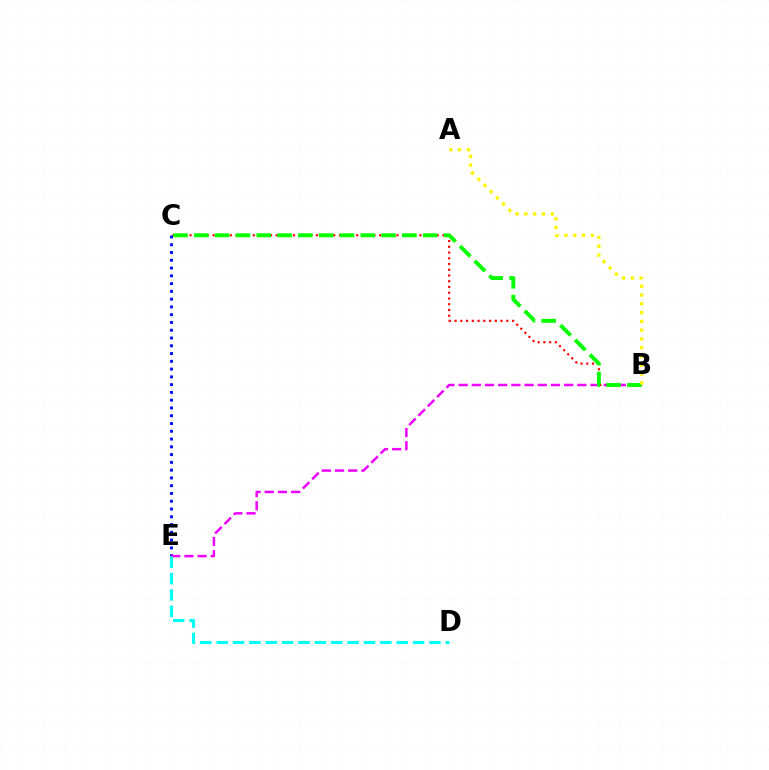{('B', 'C'): [{'color': '#ff0000', 'line_style': 'dotted', 'thickness': 1.56}, {'color': '#08ff00', 'line_style': 'dashed', 'thickness': 2.83}], ('C', 'E'): [{'color': '#0010ff', 'line_style': 'dotted', 'thickness': 2.11}], ('B', 'E'): [{'color': '#ee00ff', 'line_style': 'dashed', 'thickness': 1.79}], ('D', 'E'): [{'color': '#00fff6', 'line_style': 'dashed', 'thickness': 2.22}], ('A', 'B'): [{'color': '#fcf500', 'line_style': 'dotted', 'thickness': 2.39}]}